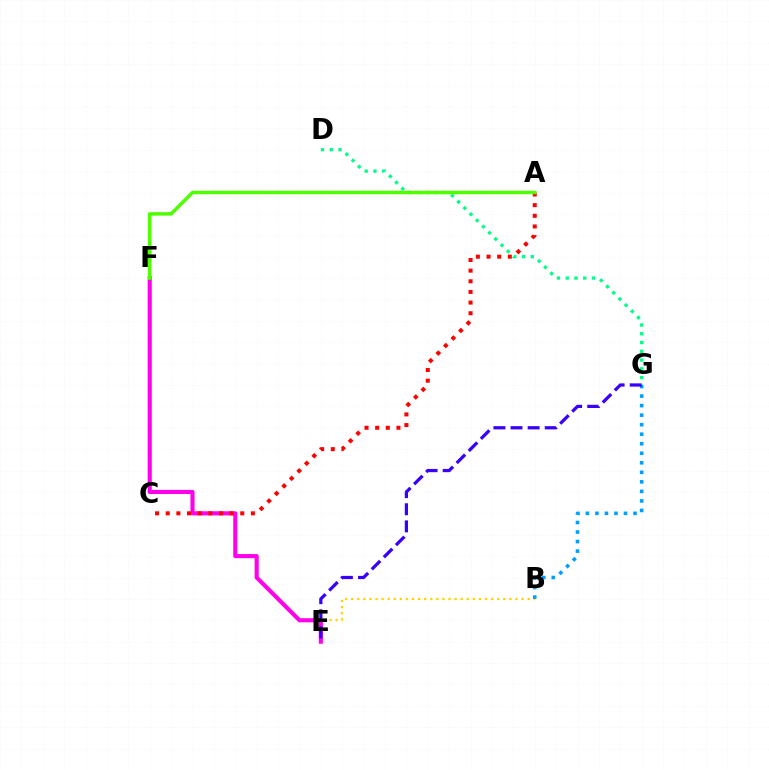{('B', 'E'): [{'color': '#ffd500', 'line_style': 'dotted', 'thickness': 1.65}], ('E', 'F'): [{'color': '#ff00ed', 'line_style': 'solid', 'thickness': 2.96}], ('D', 'G'): [{'color': '#00ff86', 'line_style': 'dotted', 'thickness': 2.38}], ('B', 'G'): [{'color': '#009eff', 'line_style': 'dotted', 'thickness': 2.59}], ('A', 'C'): [{'color': '#ff0000', 'line_style': 'dotted', 'thickness': 2.89}], ('E', 'G'): [{'color': '#3700ff', 'line_style': 'dashed', 'thickness': 2.32}], ('A', 'F'): [{'color': '#4fff00', 'line_style': 'solid', 'thickness': 2.52}]}